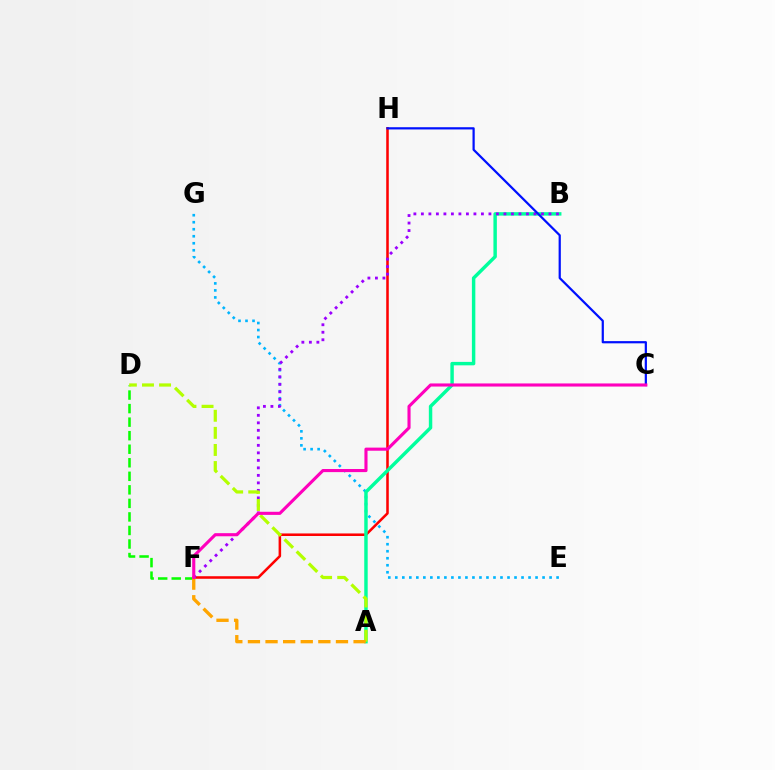{('E', 'G'): [{'color': '#00b5ff', 'line_style': 'dotted', 'thickness': 1.91}], ('F', 'H'): [{'color': '#ff0000', 'line_style': 'solid', 'thickness': 1.83}], ('A', 'B'): [{'color': '#00ff9d', 'line_style': 'solid', 'thickness': 2.48}], ('B', 'F'): [{'color': '#9b00ff', 'line_style': 'dotted', 'thickness': 2.04}], ('D', 'F'): [{'color': '#08ff00', 'line_style': 'dashed', 'thickness': 1.84}], ('A', 'D'): [{'color': '#b3ff00', 'line_style': 'dashed', 'thickness': 2.32}], ('C', 'H'): [{'color': '#0010ff', 'line_style': 'solid', 'thickness': 1.6}], ('A', 'F'): [{'color': '#ffa500', 'line_style': 'dashed', 'thickness': 2.39}], ('C', 'F'): [{'color': '#ff00bd', 'line_style': 'solid', 'thickness': 2.24}]}